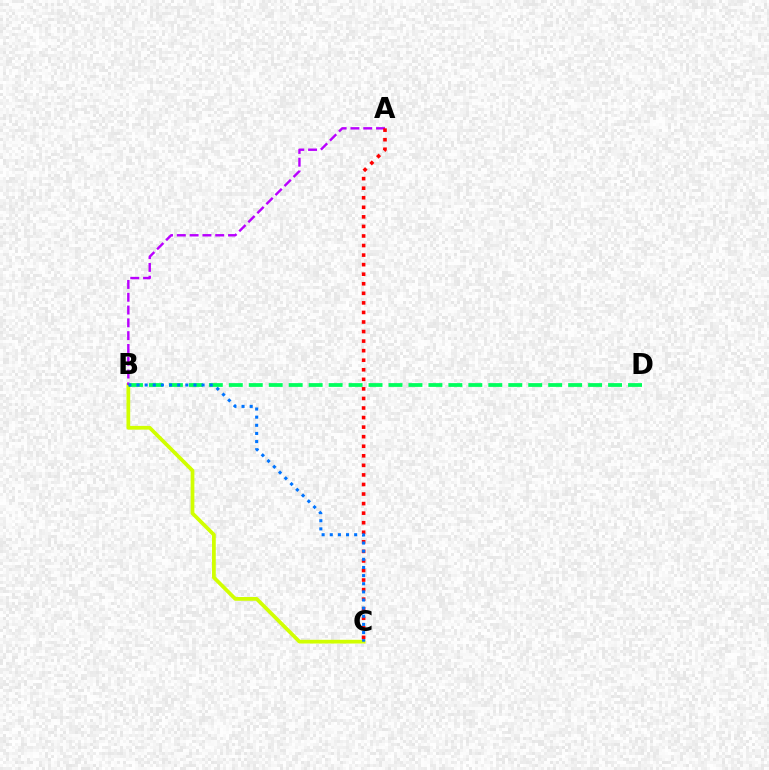{('B', 'C'): [{'color': '#d1ff00', 'line_style': 'solid', 'thickness': 2.7}, {'color': '#0074ff', 'line_style': 'dotted', 'thickness': 2.21}], ('A', 'B'): [{'color': '#b900ff', 'line_style': 'dashed', 'thickness': 1.74}], ('B', 'D'): [{'color': '#00ff5c', 'line_style': 'dashed', 'thickness': 2.71}], ('A', 'C'): [{'color': '#ff0000', 'line_style': 'dotted', 'thickness': 2.6}]}